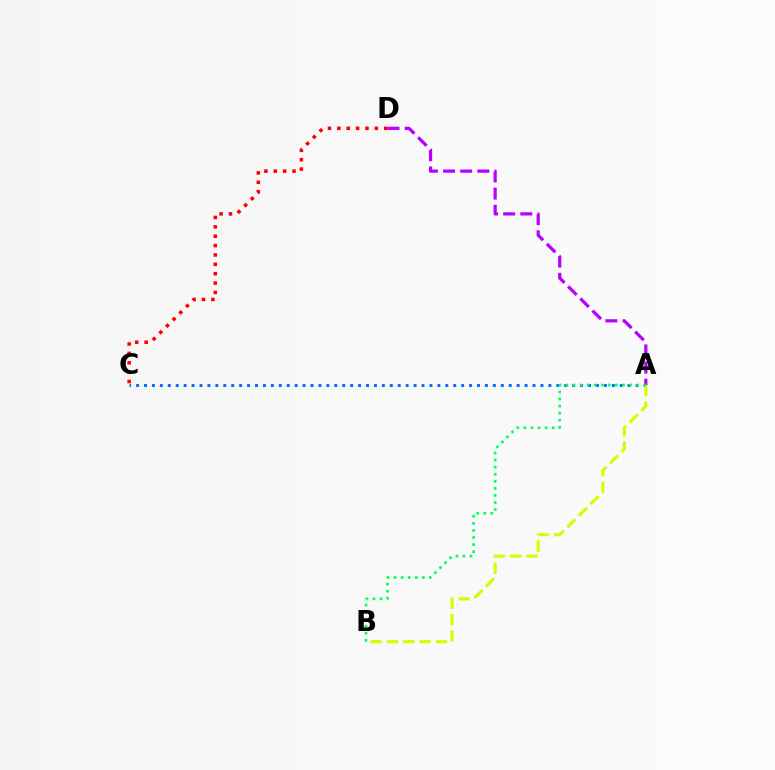{('A', 'C'): [{'color': '#0074ff', 'line_style': 'dotted', 'thickness': 2.15}], ('A', 'B'): [{'color': '#d1ff00', 'line_style': 'dashed', 'thickness': 2.22}, {'color': '#00ff5c', 'line_style': 'dotted', 'thickness': 1.92}], ('C', 'D'): [{'color': '#ff0000', 'line_style': 'dotted', 'thickness': 2.55}], ('A', 'D'): [{'color': '#b900ff', 'line_style': 'dashed', 'thickness': 2.33}]}